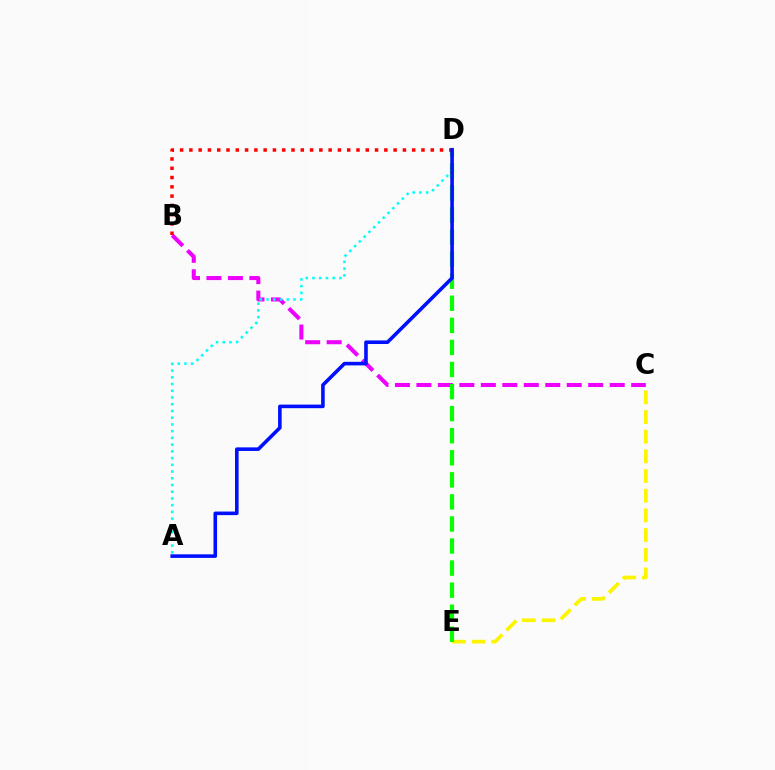{('C', 'E'): [{'color': '#fcf500', 'line_style': 'dashed', 'thickness': 2.67}], ('B', 'C'): [{'color': '#ee00ff', 'line_style': 'dashed', 'thickness': 2.92}], ('D', 'E'): [{'color': '#08ff00', 'line_style': 'dashed', 'thickness': 3.0}], ('A', 'D'): [{'color': '#00fff6', 'line_style': 'dotted', 'thickness': 1.83}, {'color': '#0010ff', 'line_style': 'solid', 'thickness': 2.58}], ('B', 'D'): [{'color': '#ff0000', 'line_style': 'dotted', 'thickness': 2.52}]}